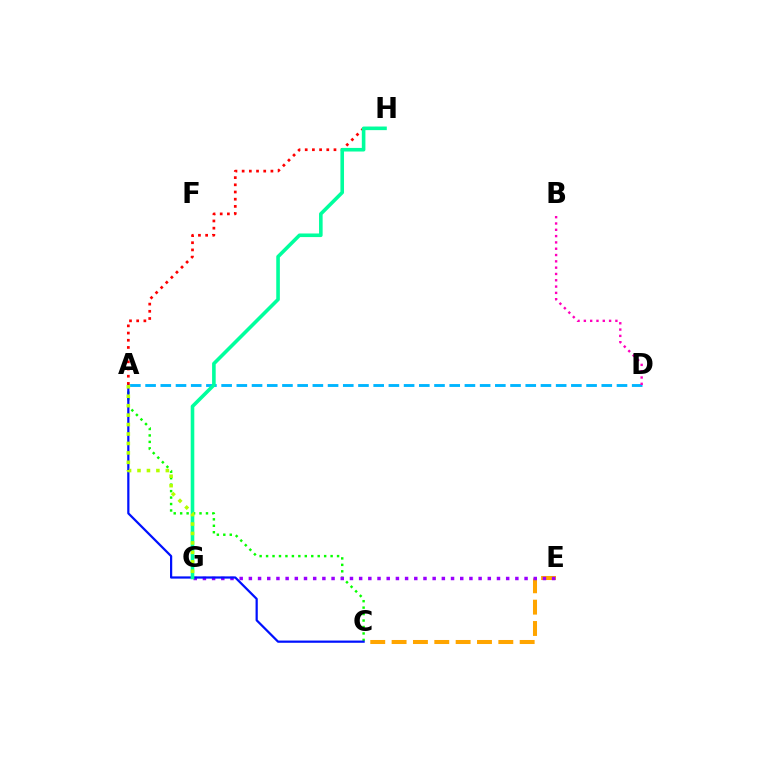{('C', 'E'): [{'color': '#ffa500', 'line_style': 'dashed', 'thickness': 2.9}], ('A', 'C'): [{'color': '#08ff00', 'line_style': 'dotted', 'thickness': 1.75}, {'color': '#0010ff', 'line_style': 'solid', 'thickness': 1.6}], ('E', 'G'): [{'color': '#9b00ff', 'line_style': 'dotted', 'thickness': 2.5}], ('A', 'H'): [{'color': '#ff0000', 'line_style': 'dotted', 'thickness': 1.95}], ('A', 'D'): [{'color': '#00b5ff', 'line_style': 'dashed', 'thickness': 2.07}], ('B', 'D'): [{'color': '#ff00bd', 'line_style': 'dotted', 'thickness': 1.71}], ('G', 'H'): [{'color': '#00ff9d', 'line_style': 'solid', 'thickness': 2.59}], ('A', 'G'): [{'color': '#b3ff00', 'line_style': 'dotted', 'thickness': 2.57}]}